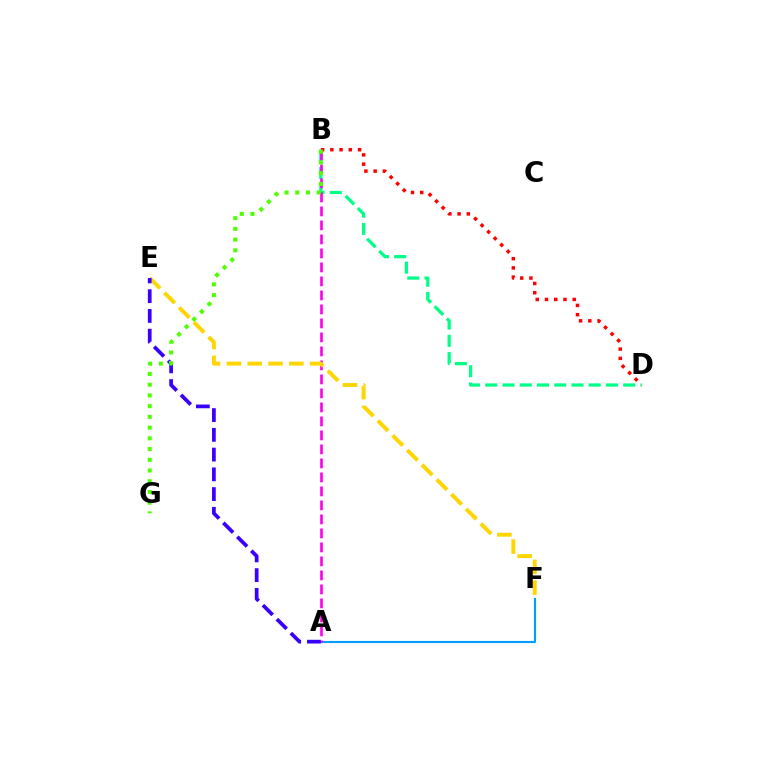{('A', 'F'): [{'color': '#009eff', 'line_style': 'solid', 'thickness': 1.53}], ('B', 'D'): [{'color': '#ff0000', 'line_style': 'dotted', 'thickness': 2.51}, {'color': '#00ff86', 'line_style': 'dashed', 'thickness': 2.34}], ('A', 'B'): [{'color': '#ff00ed', 'line_style': 'dashed', 'thickness': 1.9}], ('E', 'F'): [{'color': '#ffd500', 'line_style': 'dashed', 'thickness': 2.83}], ('A', 'E'): [{'color': '#3700ff', 'line_style': 'dashed', 'thickness': 2.68}], ('B', 'G'): [{'color': '#4fff00', 'line_style': 'dotted', 'thickness': 2.91}]}